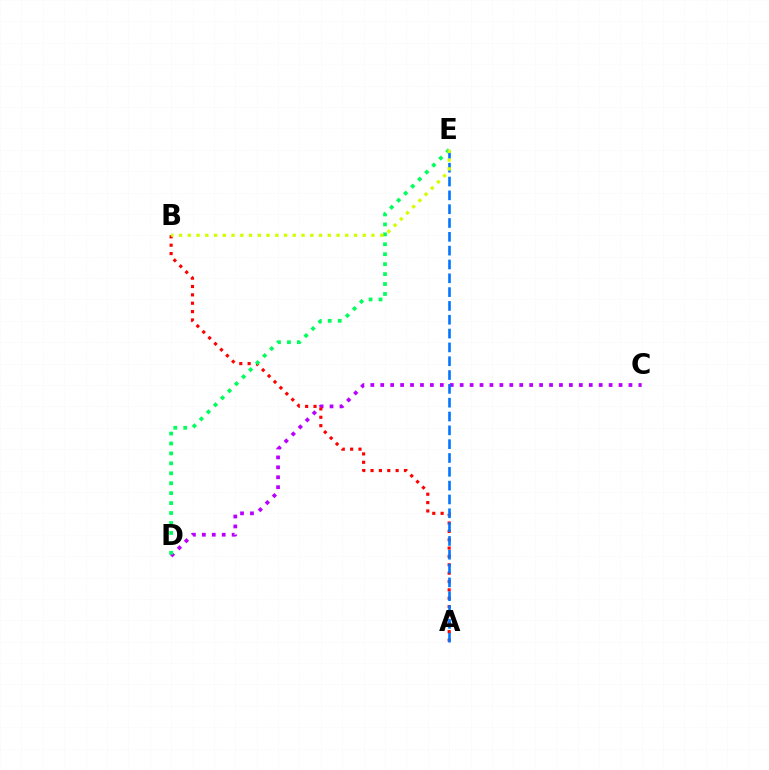{('C', 'D'): [{'color': '#b900ff', 'line_style': 'dotted', 'thickness': 2.7}], ('A', 'B'): [{'color': '#ff0000', 'line_style': 'dotted', 'thickness': 2.27}], ('D', 'E'): [{'color': '#00ff5c', 'line_style': 'dotted', 'thickness': 2.7}], ('A', 'E'): [{'color': '#0074ff', 'line_style': 'dashed', 'thickness': 1.88}], ('B', 'E'): [{'color': '#d1ff00', 'line_style': 'dotted', 'thickness': 2.38}]}